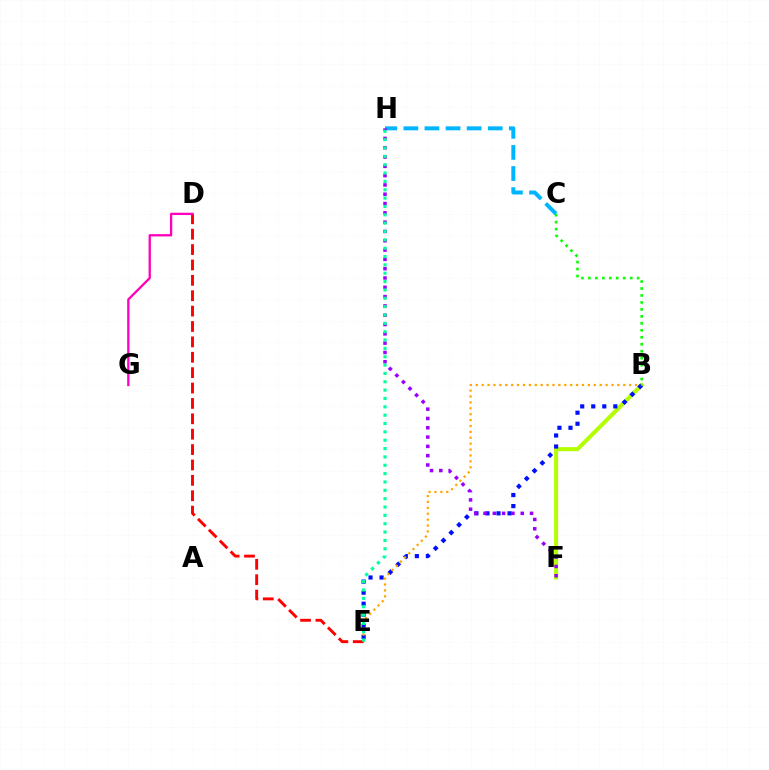{('B', 'F'): [{'color': '#b3ff00', 'line_style': 'solid', 'thickness': 2.91}], ('B', 'E'): [{'color': '#0010ff', 'line_style': 'dotted', 'thickness': 3.0}, {'color': '#ffa500', 'line_style': 'dotted', 'thickness': 1.6}], ('C', 'H'): [{'color': '#00b5ff', 'line_style': 'dashed', 'thickness': 2.87}], ('D', 'E'): [{'color': '#ff0000', 'line_style': 'dashed', 'thickness': 2.09}], ('F', 'H'): [{'color': '#9b00ff', 'line_style': 'dotted', 'thickness': 2.53}], ('B', 'C'): [{'color': '#08ff00', 'line_style': 'dotted', 'thickness': 1.89}], ('E', 'H'): [{'color': '#00ff9d', 'line_style': 'dotted', 'thickness': 2.27}], ('D', 'G'): [{'color': '#ff00bd', 'line_style': 'solid', 'thickness': 1.66}]}